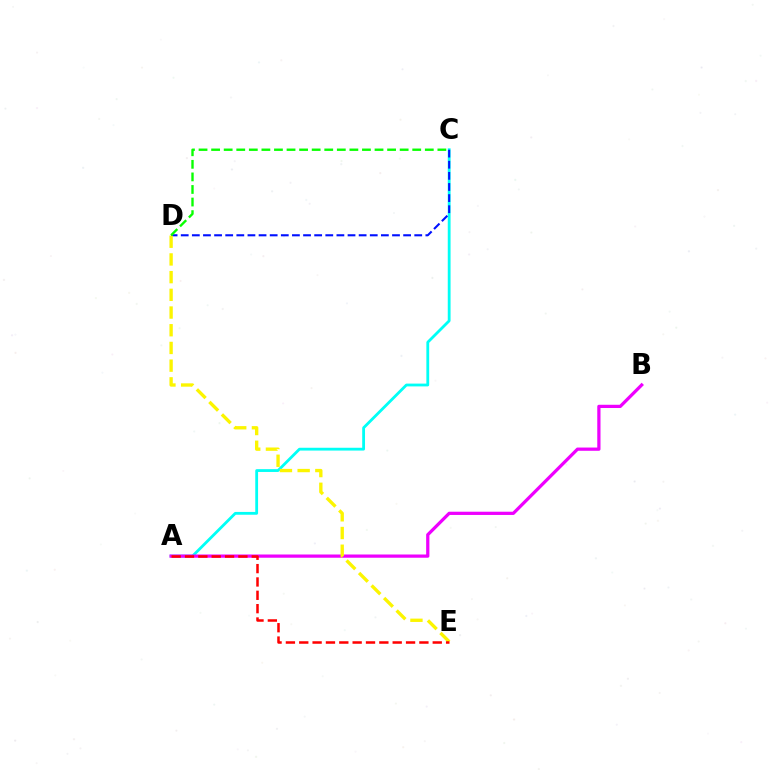{('A', 'C'): [{'color': '#00fff6', 'line_style': 'solid', 'thickness': 2.02}], ('C', 'D'): [{'color': '#0010ff', 'line_style': 'dashed', 'thickness': 1.51}, {'color': '#08ff00', 'line_style': 'dashed', 'thickness': 1.71}], ('A', 'B'): [{'color': '#ee00ff', 'line_style': 'solid', 'thickness': 2.33}], ('D', 'E'): [{'color': '#fcf500', 'line_style': 'dashed', 'thickness': 2.4}], ('A', 'E'): [{'color': '#ff0000', 'line_style': 'dashed', 'thickness': 1.81}]}